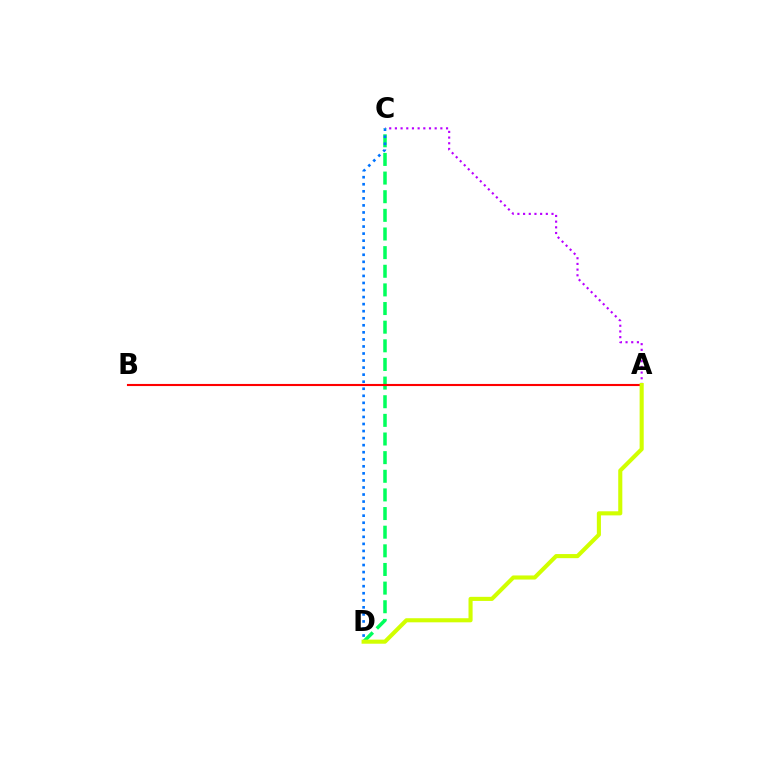{('A', 'C'): [{'color': '#b900ff', 'line_style': 'dotted', 'thickness': 1.54}], ('C', 'D'): [{'color': '#00ff5c', 'line_style': 'dashed', 'thickness': 2.53}, {'color': '#0074ff', 'line_style': 'dotted', 'thickness': 1.92}], ('A', 'B'): [{'color': '#ff0000', 'line_style': 'solid', 'thickness': 1.52}], ('A', 'D'): [{'color': '#d1ff00', 'line_style': 'solid', 'thickness': 2.95}]}